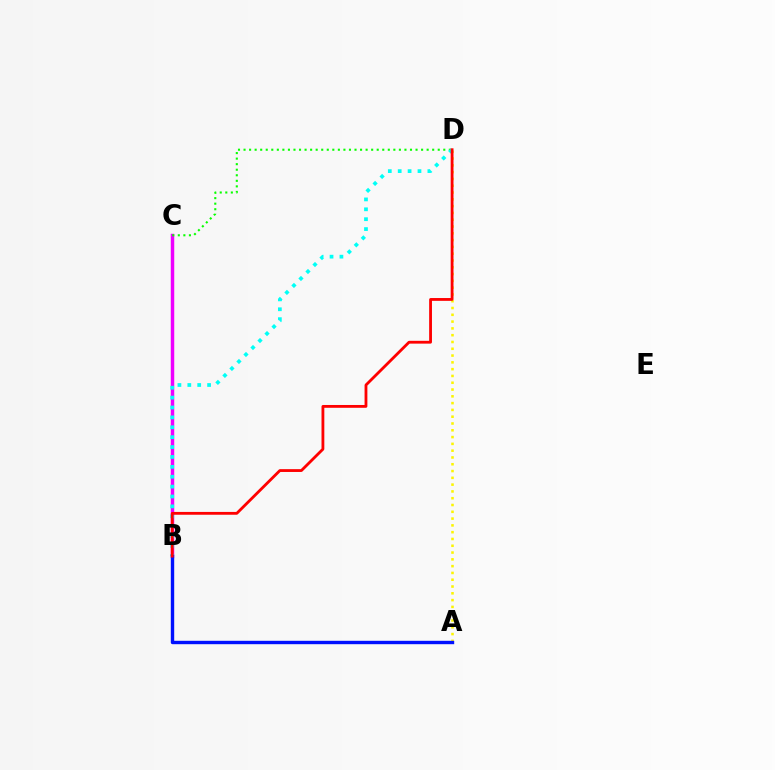{('B', 'C'): [{'color': '#ee00ff', 'line_style': 'solid', 'thickness': 2.49}], ('A', 'D'): [{'color': '#fcf500', 'line_style': 'dotted', 'thickness': 1.85}], ('C', 'D'): [{'color': '#08ff00', 'line_style': 'dotted', 'thickness': 1.51}], ('B', 'D'): [{'color': '#00fff6', 'line_style': 'dotted', 'thickness': 2.69}, {'color': '#ff0000', 'line_style': 'solid', 'thickness': 2.03}], ('A', 'B'): [{'color': '#0010ff', 'line_style': 'solid', 'thickness': 2.44}]}